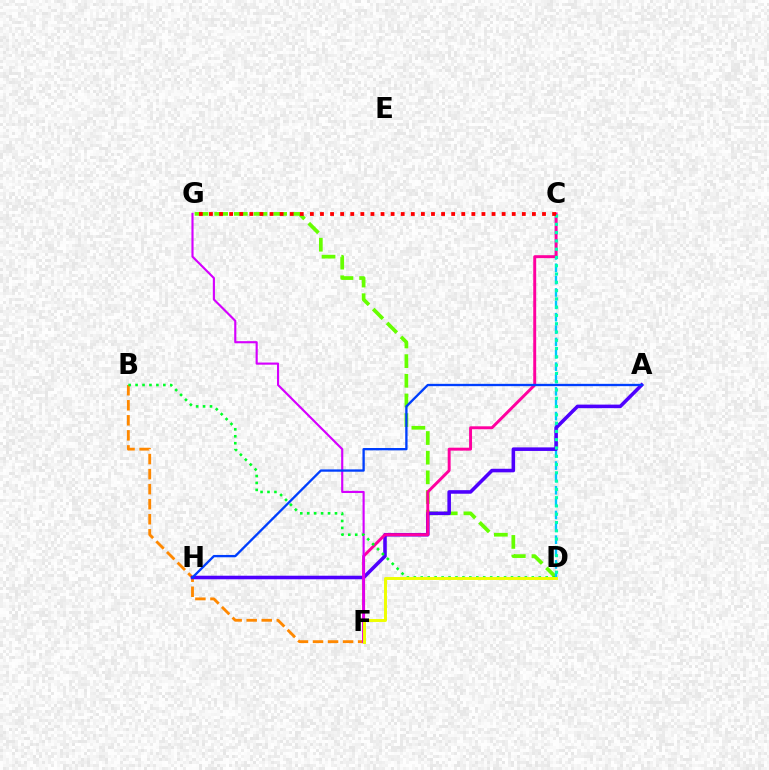{('B', 'F'): [{'color': '#ff8800', 'line_style': 'dashed', 'thickness': 2.04}], ('D', 'G'): [{'color': '#66ff00', 'line_style': 'dashed', 'thickness': 2.67}], ('C', 'D'): [{'color': '#00c7ff', 'line_style': 'dashed', 'thickness': 1.68}, {'color': '#00ffaf', 'line_style': 'dotted', 'thickness': 2.25}], ('A', 'H'): [{'color': '#4f00ff', 'line_style': 'solid', 'thickness': 2.56}, {'color': '#003fff', 'line_style': 'solid', 'thickness': 1.67}], ('C', 'F'): [{'color': '#ff00a0', 'line_style': 'solid', 'thickness': 2.12}], ('F', 'G'): [{'color': '#d600ff', 'line_style': 'solid', 'thickness': 1.54}], ('B', 'D'): [{'color': '#00ff27', 'line_style': 'dotted', 'thickness': 1.89}], ('C', 'G'): [{'color': '#ff0000', 'line_style': 'dotted', 'thickness': 2.74}], ('D', 'F'): [{'color': '#eeff00', 'line_style': 'solid', 'thickness': 2.12}]}